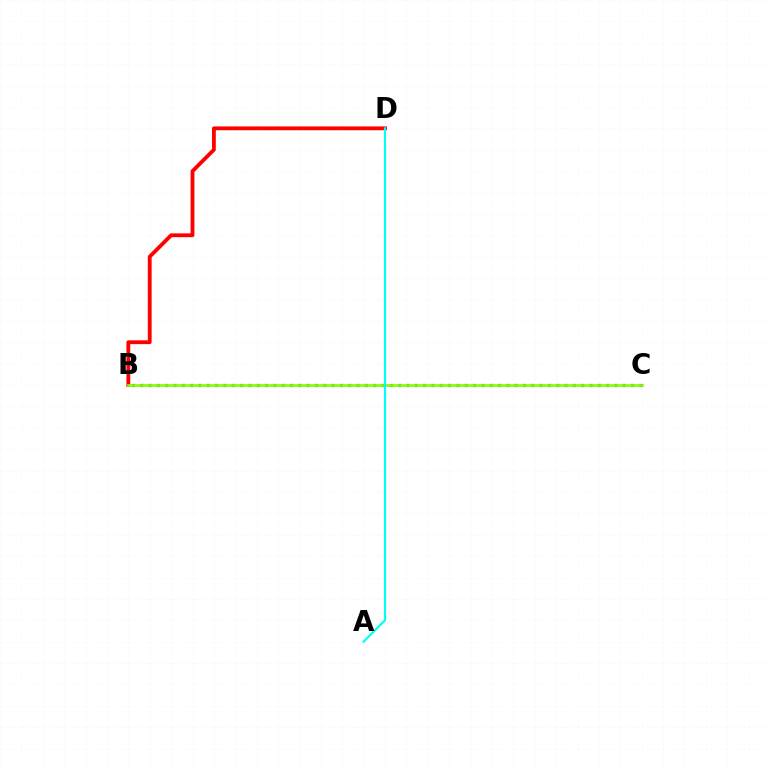{('B', 'C'): [{'color': '#7200ff', 'line_style': 'dotted', 'thickness': 2.26}, {'color': '#84ff00', 'line_style': 'solid', 'thickness': 1.93}], ('B', 'D'): [{'color': '#ff0000', 'line_style': 'solid', 'thickness': 2.75}], ('A', 'D'): [{'color': '#00fff6', 'line_style': 'solid', 'thickness': 1.55}]}